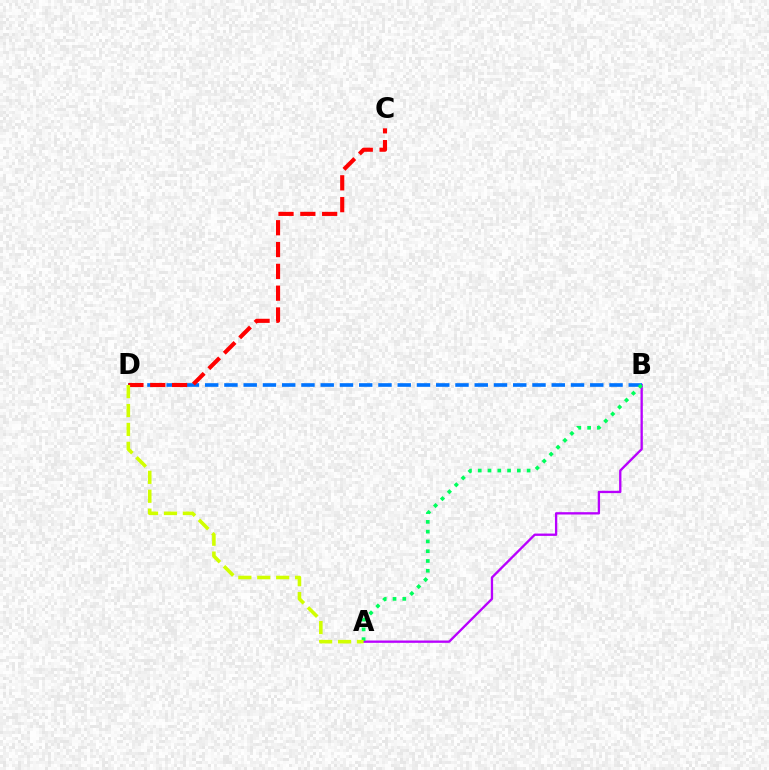{('A', 'B'): [{'color': '#b900ff', 'line_style': 'solid', 'thickness': 1.68}, {'color': '#00ff5c', 'line_style': 'dotted', 'thickness': 2.66}], ('B', 'D'): [{'color': '#0074ff', 'line_style': 'dashed', 'thickness': 2.62}], ('C', 'D'): [{'color': '#ff0000', 'line_style': 'dashed', 'thickness': 2.96}], ('A', 'D'): [{'color': '#d1ff00', 'line_style': 'dashed', 'thickness': 2.57}]}